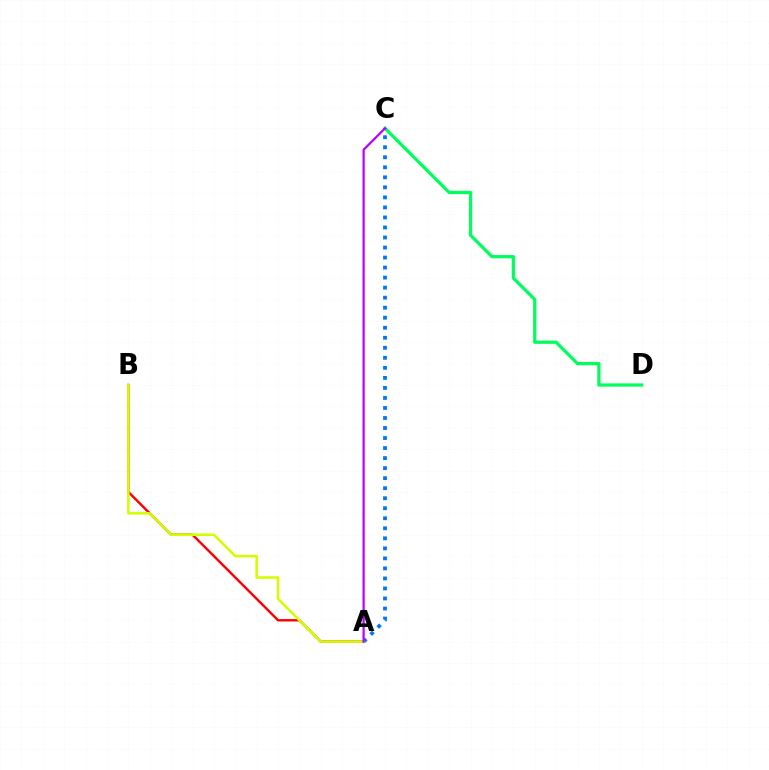{('C', 'D'): [{'color': '#00ff5c', 'line_style': 'solid', 'thickness': 2.34}], ('A', 'B'): [{'color': '#ff0000', 'line_style': 'solid', 'thickness': 1.73}, {'color': '#d1ff00', 'line_style': 'solid', 'thickness': 1.84}], ('A', 'C'): [{'color': '#0074ff', 'line_style': 'dotted', 'thickness': 2.72}, {'color': '#b900ff', 'line_style': 'solid', 'thickness': 1.59}]}